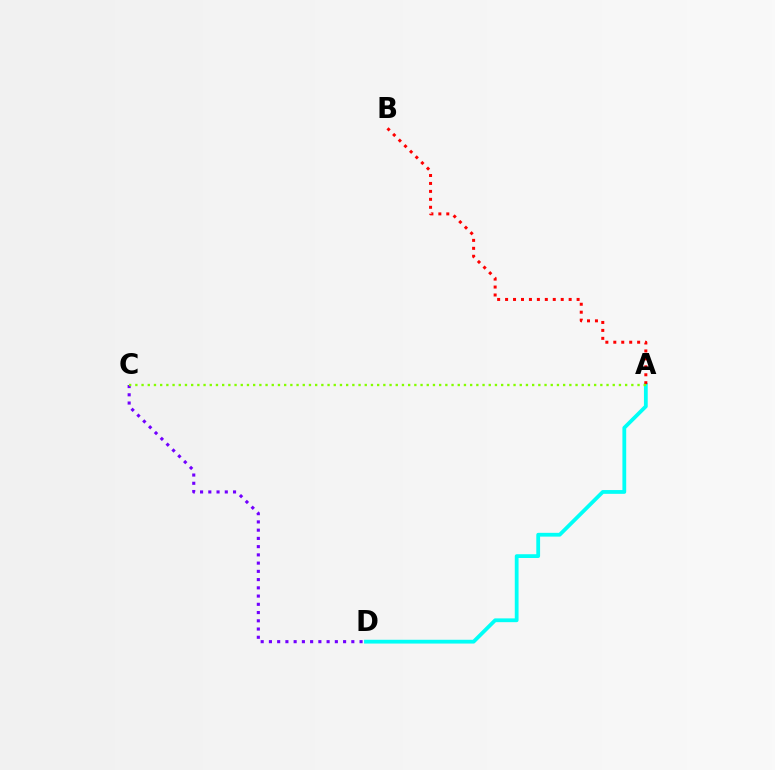{('A', 'D'): [{'color': '#00fff6', 'line_style': 'solid', 'thickness': 2.72}], ('A', 'B'): [{'color': '#ff0000', 'line_style': 'dotted', 'thickness': 2.16}], ('C', 'D'): [{'color': '#7200ff', 'line_style': 'dotted', 'thickness': 2.24}], ('A', 'C'): [{'color': '#84ff00', 'line_style': 'dotted', 'thickness': 1.68}]}